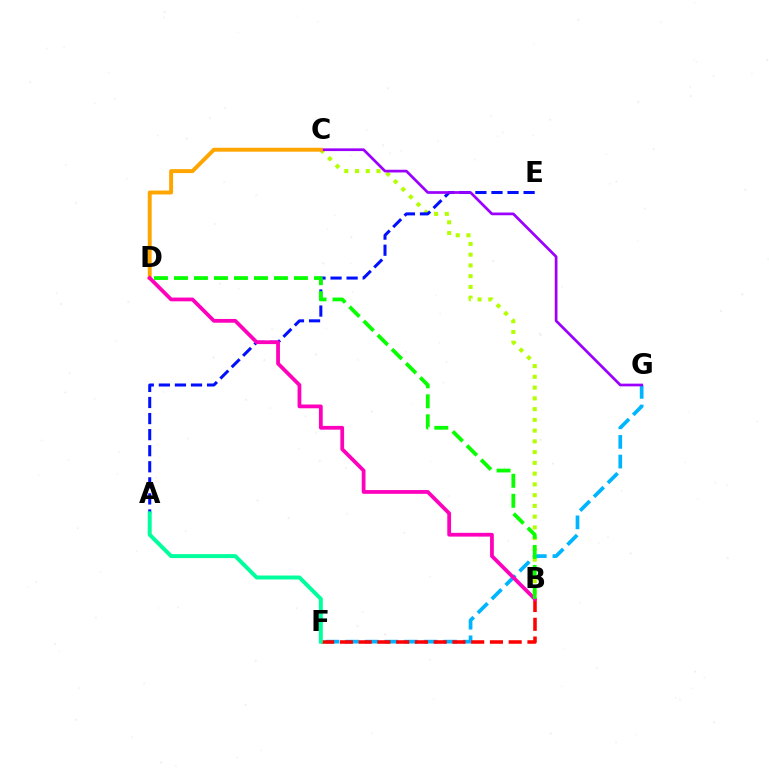{('B', 'C'): [{'color': '#b3ff00', 'line_style': 'dotted', 'thickness': 2.92}], ('A', 'E'): [{'color': '#0010ff', 'line_style': 'dashed', 'thickness': 2.18}], ('F', 'G'): [{'color': '#00b5ff', 'line_style': 'dashed', 'thickness': 2.67}], ('C', 'G'): [{'color': '#9b00ff', 'line_style': 'solid', 'thickness': 1.95}], ('B', 'F'): [{'color': '#ff0000', 'line_style': 'dashed', 'thickness': 2.55}], ('A', 'F'): [{'color': '#00ff9d', 'line_style': 'solid', 'thickness': 2.84}], ('C', 'D'): [{'color': '#ffa500', 'line_style': 'solid', 'thickness': 2.83}], ('B', 'D'): [{'color': '#ff00bd', 'line_style': 'solid', 'thickness': 2.71}, {'color': '#08ff00', 'line_style': 'dashed', 'thickness': 2.72}]}